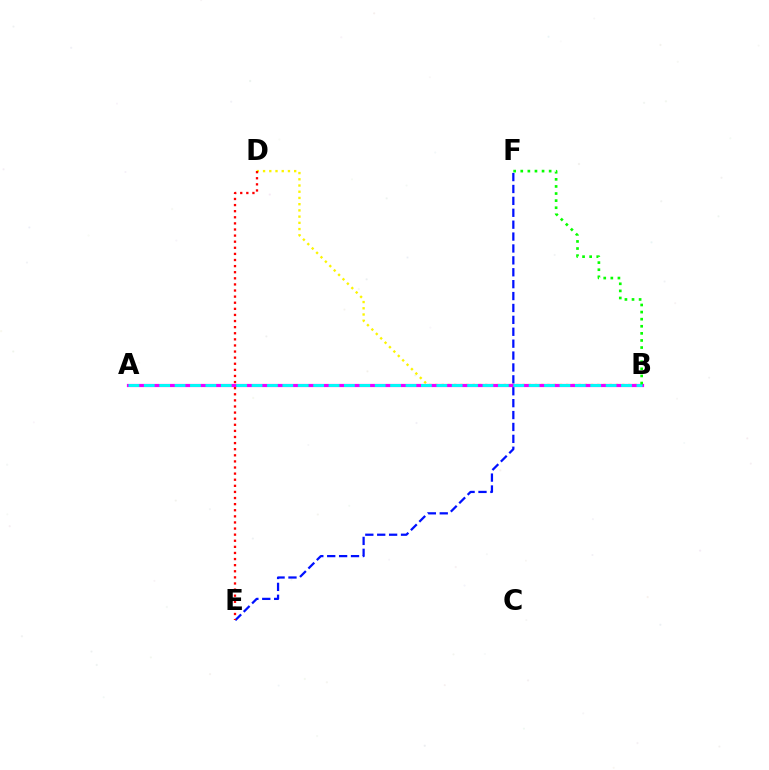{('E', 'F'): [{'color': '#0010ff', 'line_style': 'dashed', 'thickness': 1.62}], ('B', 'D'): [{'color': '#fcf500', 'line_style': 'dotted', 'thickness': 1.69}], ('A', 'B'): [{'color': '#ee00ff', 'line_style': 'solid', 'thickness': 2.3}, {'color': '#00fff6', 'line_style': 'dashed', 'thickness': 2.09}], ('B', 'F'): [{'color': '#08ff00', 'line_style': 'dotted', 'thickness': 1.93}], ('D', 'E'): [{'color': '#ff0000', 'line_style': 'dotted', 'thickness': 1.66}]}